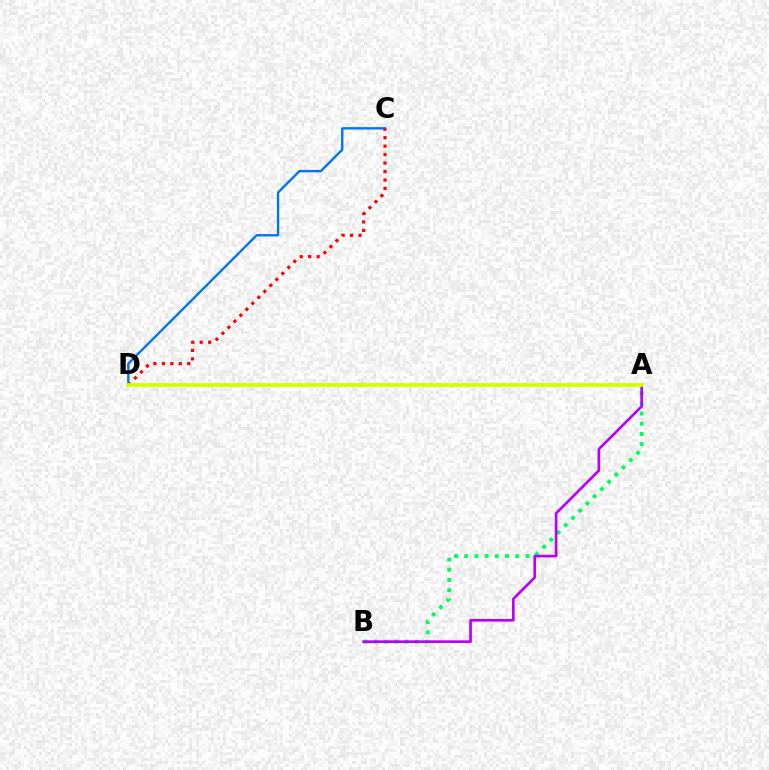{('C', 'D'): [{'color': '#0074ff', 'line_style': 'solid', 'thickness': 1.71}, {'color': '#ff0000', 'line_style': 'dotted', 'thickness': 2.3}], ('A', 'B'): [{'color': '#00ff5c', 'line_style': 'dotted', 'thickness': 2.78}, {'color': '#b900ff', 'line_style': 'solid', 'thickness': 1.92}], ('A', 'D'): [{'color': '#d1ff00', 'line_style': 'solid', 'thickness': 2.7}]}